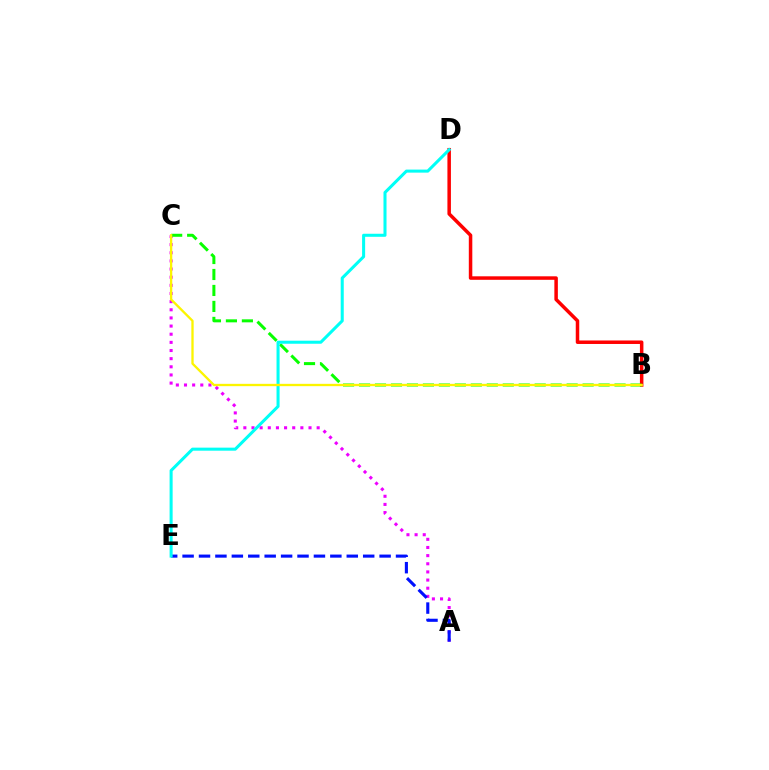{('B', 'D'): [{'color': '#ff0000', 'line_style': 'solid', 'thickness': 2.52}], ('A', 'C'): [{'color': '#ee00ff', 'line_style': 'dotted', 'thickness': 2.21}], ('A', 'E'): [{'color': '#0010ff', 'line_style': 'dashed', 'thickness': 2.23}], ('B', 'C'): [{'color': '#08ff00', 'line_style': 'dashed', 'thickness': 2.17}, {'color': '#fcf500', 'line_style': 'solid', 'thickness': 1.67}], ('D', 'E'): [{'color': '#00fff6', 'line_style': 'solid', 'thickness': 2.19}]}